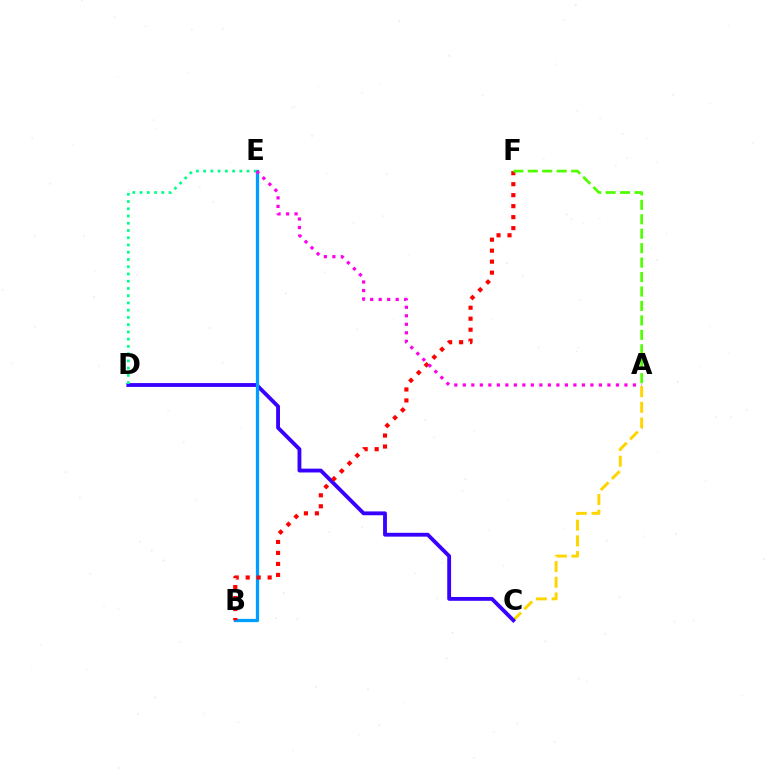{('A', 'C'): [{'color': '#ffd500', 'line_style': 'dashed', 'thickness': 2.13}], ('C', 'D'): [{'color': '#3700ff', 'line_style': 'solid', 'thickness': 2.76}], ('B', 'E'): [{'color': '#009eff', 'line_style': 'solid', 'thickness': 2.35}], ('D', 'E'): [{'color': '#00ff86', 'line_style': 'dotted', 'thickness': 1.97}], ('B', 'F'): [{'color': '#ff0000', 'line_style': 'dotted', 'thickness': 2.98}], ('A', 'E'): [{'color': '#ff00ed', 'line_style': 'dotted', 'thickness': 2.31}], ('A', 'F'): [{'color': '#4fff00', 'line_style': 'dashed', 'thickness': 1.96}]}